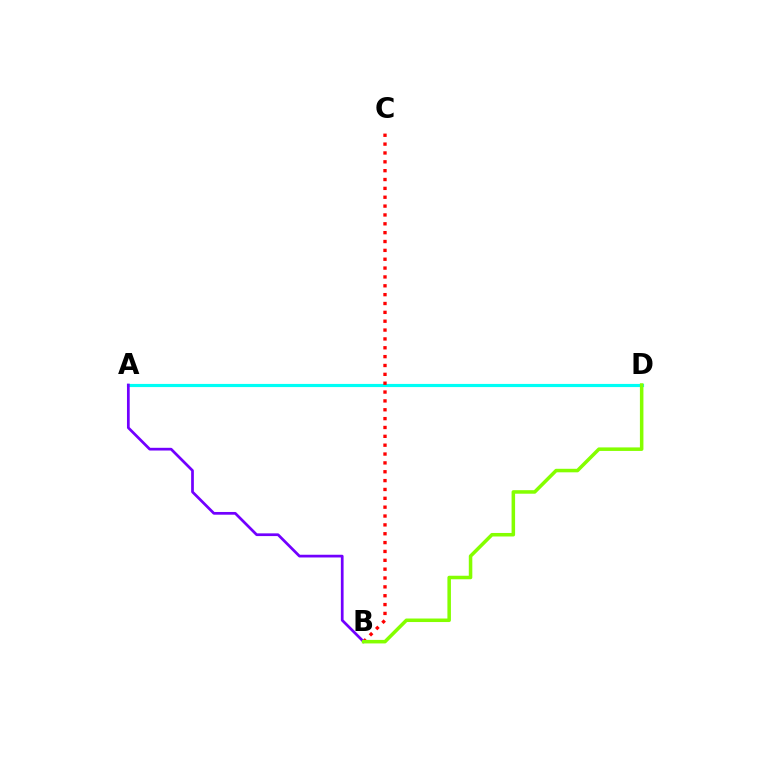{('A', 'D'): [{'color': '#00fff6', 'line_style': 'solid', 'thickness': 2.27}], ('B', 'C'): [{'color': '#ff0000', 'line_style': 'dotted', 'thickness': 2.41}], ('A', 'B'): [{'color': '#7200ff', 'line_style': 'solid', 'thickness': 1.96}], ('B', 'D'): [{'color': '#84ff00', 'line_style': 'solid', 'thickness': 2.54}]}